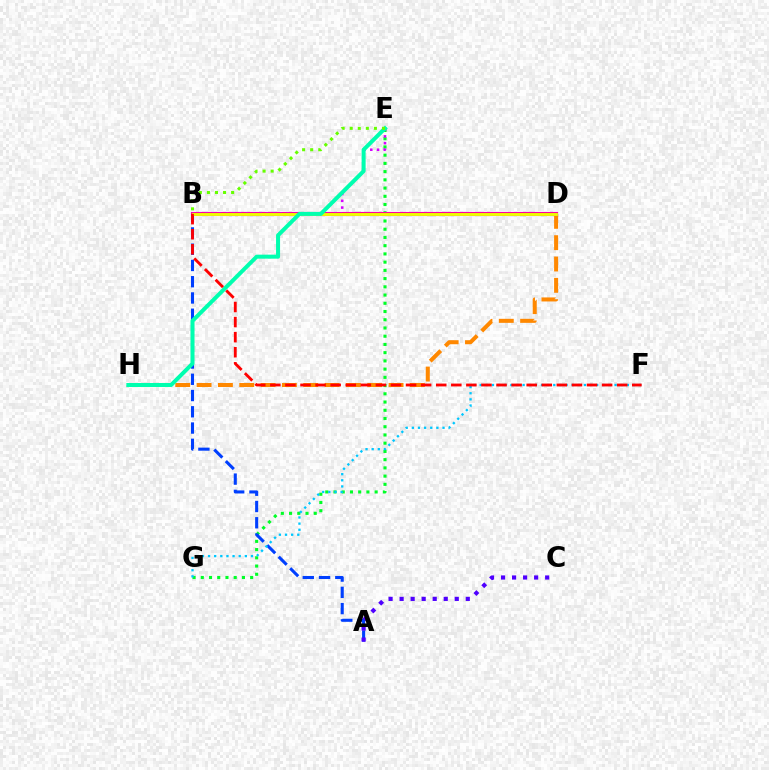{('E', 'G'): [{'color': '#00ff27', 'line_style': 'dotted', 'thickness': 2.24}], ('D', 'H'): [{'color': '#ff8800', 'line_style': 'dashed', 'thickness': 2.9}], ('A', 'B'): [{'color': '#003fff', 'line_style': 'dashed', 'thickness': 2.21}], ('B', 'D'): [{'color': '#ff00a0', 'line_style': 'solid', 'thickness': 2.96}, {'color': '#eeff00', 'line_style': 'solid', 'thickness': 2.07}], ('B', 'E'): [{'color': '#d600ff', 'line_style': 'dotted', 'thickness': 1.84}, {'color': '#66ff00', 'line_style': 'dotted', 'thickness': 2.19}], ('A', 'C'): [{'color': '#4f00ff', 'line_style': 'dotted', 'thickness': 3.0}], ('E', 'H'): [{'color': '#00ffaf', 'line_style': 'solid', 'thickness': 2.89}], ('F', 'G'): [{'color': '#00c7ff', 'line_style': 'dotted', 'thickness': 1.67}], ('B', 'F'): [{'color': '#ff0000', 'line_style': 'dashed', 'thickness': 2.05}]}